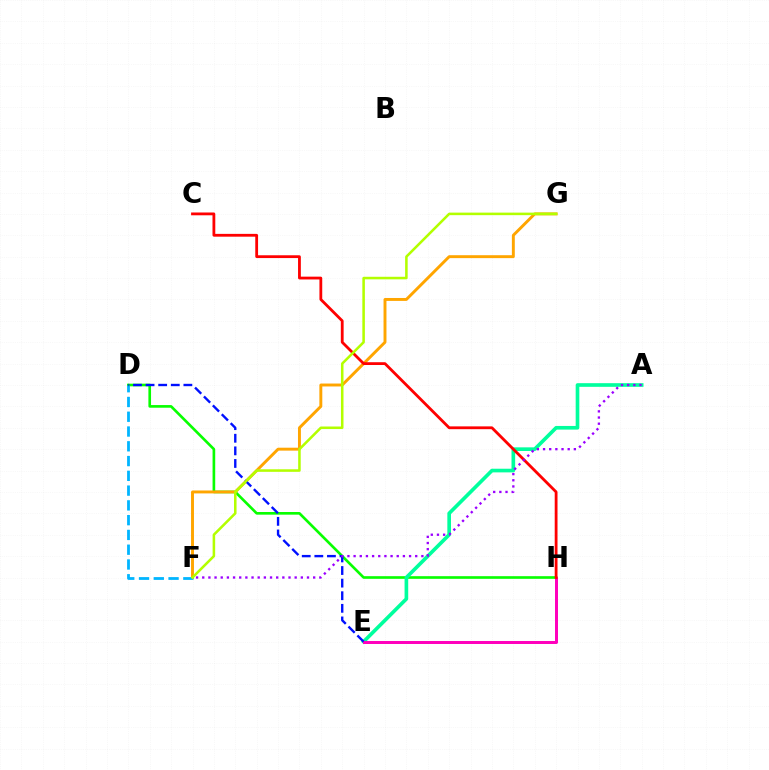{('D', 'H'): [{'color': '#08ff00', 'line_style': 'solid', 'thickness': 1.91}], ('F', 'G'): [{'color': '#ffa500', 'line_style': 'solid', 'thickness': 2.11}, {'color': '#b3ff00', 'line_style': 'solid', 'thickness': 1.83}], ('D', 'F'): [{'color': '#00b5ff', 'line_style': 'dashed', 'thickness': 2.01}], ('A', 'E'): [{'color': '#00ff9d', 'line_style': 'solid', 'thickness': 2.63}], ('E', 'H'): [{'color': '#ff00bd', 'line_style': 'solid', 'thickness': 2.14}], ('C', 'H'): [{'color': '#ff0000', 'line_style': 'solid', 'thickness': 2.02}], ('D', 'E'): [{'color': '#0010ff', 'line_style': 'dashed', 'thickness': 1.71}], ('A', 'F'): [{'color': '#9b00ff', 'line_style': 'dotted', 'thickness': 1.67}]}